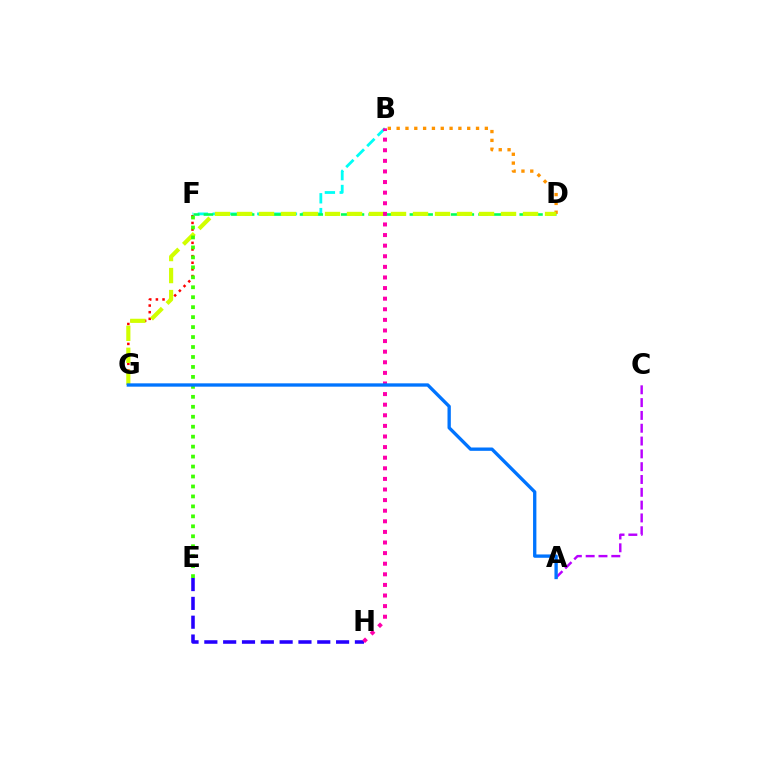{('B', 'F'): [{'color': '#00fff6', 'line_style': 'dashed', 'thickness': 2.02}], ('F', 'G'): [{'color': '#ff0000', 'line_style': 'dotted', 'thickness': 1.8}], ('D', 'F'): [{'color': '#00ff5c', 'line_style': 'dashed', 'thickness': 1.87}], ('A', 'C'): [{'color': '#b900ff', 'line_style': 'dashed', 'thickness': 1.74}], ('B', 'D'): [{'color': '#ff9400', 'line_style': 'dotted', 'thickness': 2.4}], ('D', 'G'): [{'color': '#d1ff00', 'line_style': 'dashed', 'thickness': 2.99}], ('E', 'H'): [{'color': '#2500ff', 'line_style': 'dashed', 'thickness': 2.56}], ('E', 'F'): [{'color': '#3dff00', 'line_style': 'dotted', 'thickness': 2.71}], ('B', 'H'): [{'color': '#ff00ac', 'line_style': 'dotted', 'thickness': 2.88}], ('A', 'G'): [{'color': '#0074ff', 'line_style': 'solid', 'thickness': 2.4}]}